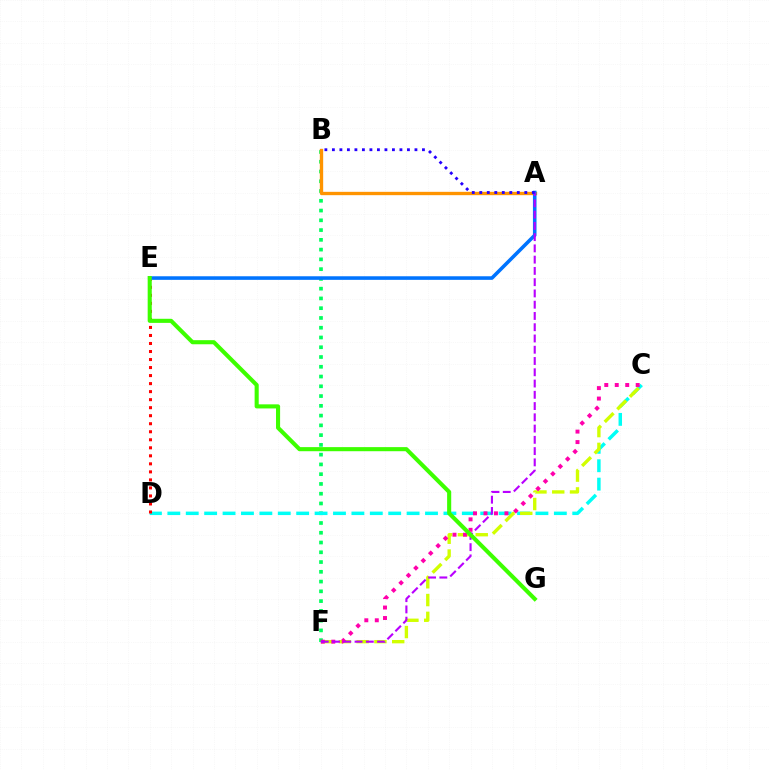{('B', 'F'): [{'color': '#00ff5c', 'line_style': 'dotted', 'thickness': 2.65}], ('C', 'D'): [{'color': '#00fff6', 'line_style': 'dashed', 'thickness': 2.5}], ('C', 'F'): [{'color': '#d1ff00', 'line_style': 'dashed', 'thickness': 2.42}, {'color': '#ff00ac', 'line_style': 'dotted', 'thickness': 2.85}], ('A', 'B'): [{'color': '#ff9400', 'line_style': 'solid', 'thickness': 2.4}, {'color': '#2500ff', 'line_style': 'dotted', 'thickness': 2.04}], ('D', 'E'): [{'color': '#ff0000', 'line_style': 'dotted', 'thickness': 2.18}], ('A', 'E'): [{'color': '#0074ff', 'line_style': 'solid', 'thickness': 2.58}], ('A', 'F'): [{'color': '#b900ff', 'line_style': 'dashed', 'thickness': 1.53}], ('E', 'G'): [{'color': '#3dff00', 'line_style': 'solid', 'thickness': 2.95}]}